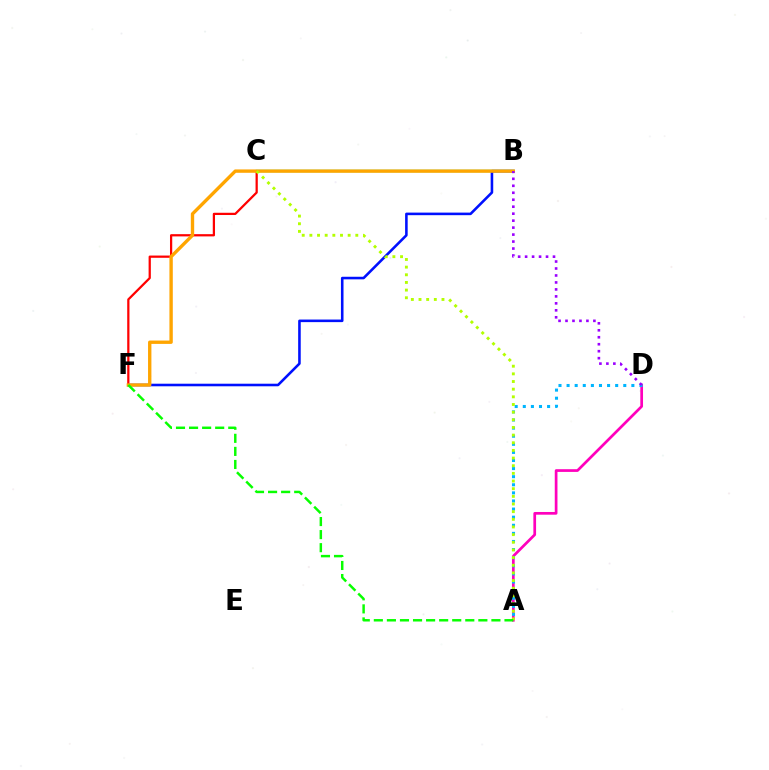{('B', 'C'): [{'color': '#00ff9d', 'line_style': 'solid', 'thickness': 1.72}], ('B', 'F'): [{'color': '#0010ff', 'line_style': 'solid', 'thickness': 1.86}, {'color': '#ffa500', 'line_style': 'solid', 'thickness': 2.42}], ('C', 'F'): [{'color': '#ff0000', 'line_style': 'solid', 'thickness': 1.61}], ('A', 'D'): [{'color': '#ff00bd', 'line_style': 'solid', 'thickness': 1.95}, {'color': '#00b5ff', 'line_style': 'dotted', 'thickness': 2.2}], ('B', 'D'): [{'color': '#9b00ff', 'line_style': 'dotted', 'thickness': 1.89}], ('A', 'C'): [{'color': '#b3ff00', 'line_style': 'dotted', 'thickness': 2.08}], ('A', 'F'): [{'color': '#08ff00', 'line_style': 'dashed', 'thickness': 1.77}]}